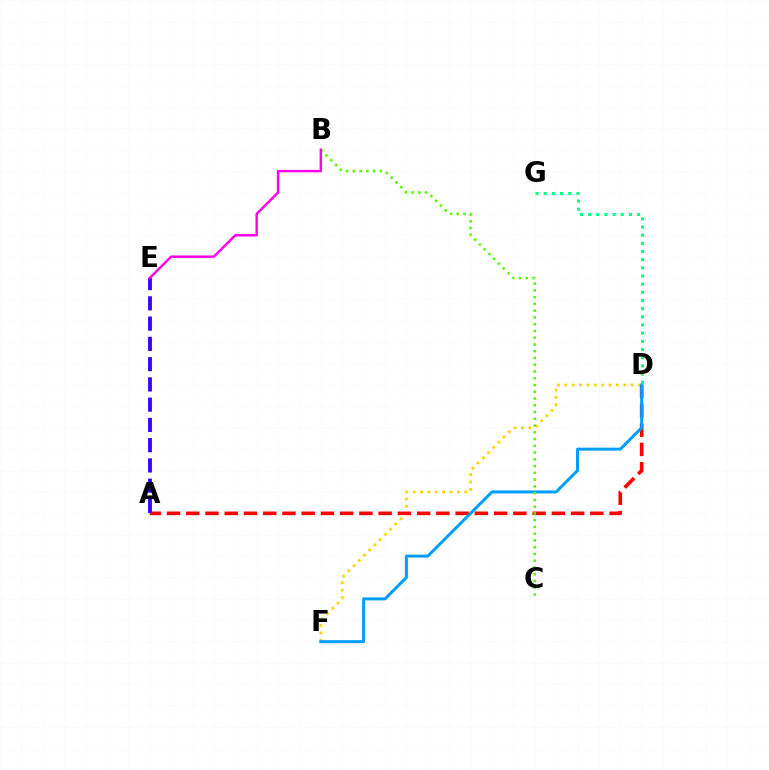{('D', 'F'): [{'color': '#ffd500', 'line_style': 'dotted', 'thickness': 2.0}, {'color': '#009eff', 'line_style': 'solid', 'thickness': 2.16}], ('D', 'G'): [{'color': '#00ff86', 'line_style': 'dotted', 'thickness': 2.22}], ('A', 'D'): [{'color': '#ff0000', 'line_style': 'dashed', 'thickness': 2.61}], ('A', 'E'): [{'color': '#3700ff', 'line_style': 'dashed', 'thickness': 2.75}], ('B', 'C'): [{'color': '#4fff00', 'line_style': 'dotted', 'thickness': 1.84}], ('B', 'E'): [{'color': '#ff00ed', 'line_style': 'solid', 'thickness': 1.75}]}